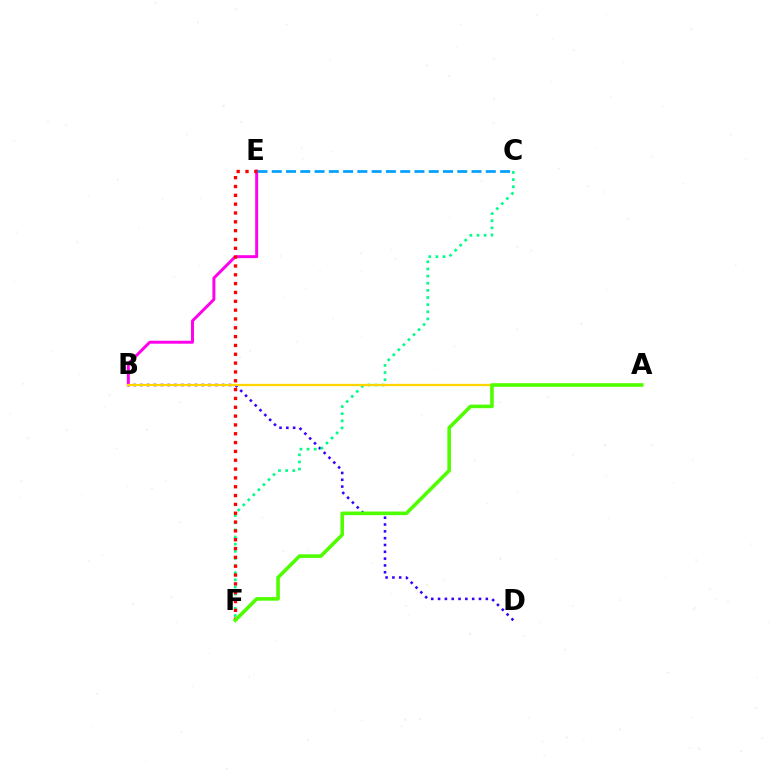{('B', 'D'): [{'color': '#3700ff', 'line_style': 'dotted', 'thickness': 1.85}], ('B', 'E'): [{'color': '#ff00ed', 'line_style': 'solid', 'thickness': 2.13}], ('C', 'F'): [{'color': '#00ff86', 'line_style': 'dotted', 'thickness': 1.94}], ('A', 'B'): [{'color': '#ffd500', 'line_style': 'solid', 'thickness': 1.63}], ('E', 'F'): [{'color': '#ff0000', 'line_style': 'dotted', 'thickness': 2.4}], ('C', 'E'): [{'color': '#009eff', 'line_style': 'dashed', 'thickness': 1.94}], ('A', 'F'): [{'color': '#4fff00', 'line_style': 'solid', 'thickness': 2.58}]}